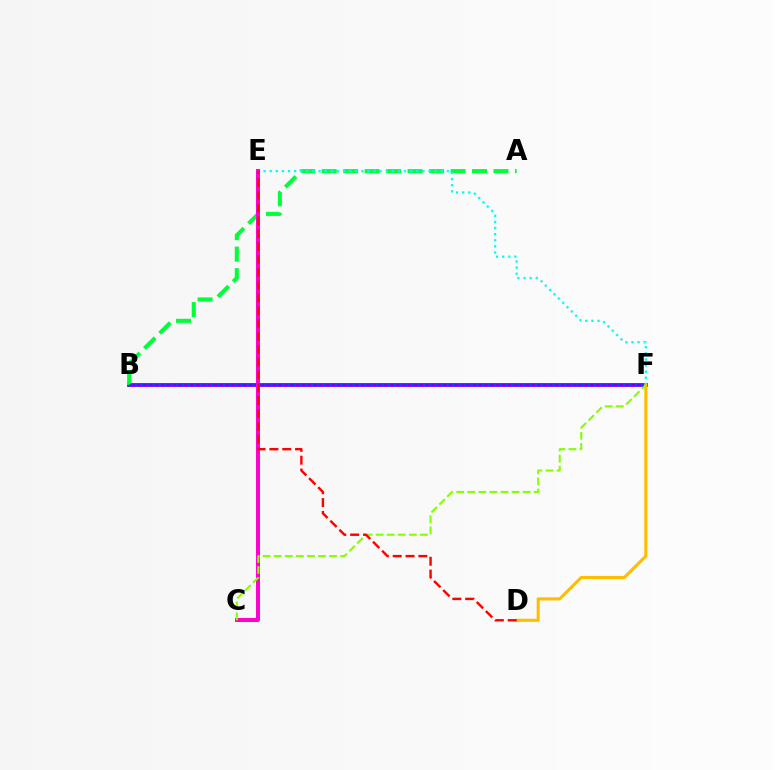{('B', 'F'): [{'color': '#7200ff', 'line_style': 'solid', 'thickness': 2.74}, {'color': '#004bff', 'line_style': 'dotted', 'thickness': 1.6}], ('A', 'B'): [{'color': '#00ff39', 'line_style': 'dashed', 'thickness': 2.92}], ('E', 'F'): [{'color': '#00fff6', 'line_style': 'dotted', 'thickness': 1.66}], ('D', 'F'): [{'color': '#ffbd00', 'line_style': 'solid', 'thickness': 2.21}], ('C', 'E'): [{'color': '#ff00cf', 'line_style': 'solid', 'thickness': 2.86}], ('C', 'F'): [{'color': '#84ff00', 'line_style': 'dashed', 'thickness': 1.5}], ('D', 'E'): [{'color': '#ff0000', 'line_style': 'dashed', 'thickness': 1.74}]}